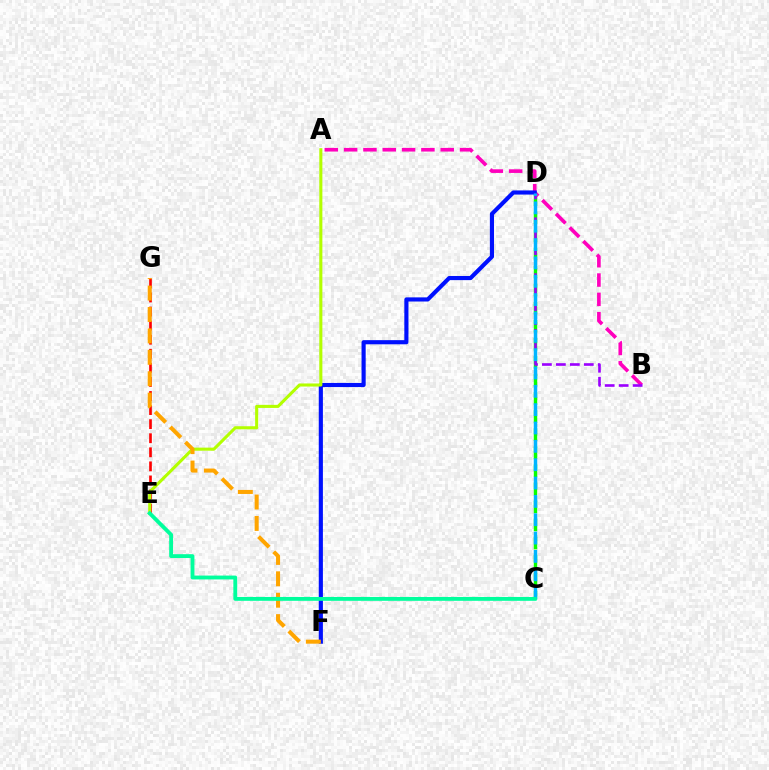{('C', 'D'): [{'color': '#08ff00', 'line_style': 'dashed', 'thickness': 2.45}, {'color': '#00b5ff', 'line_style': 'dashed', 'thickness': 2.49}], ('A', 'B'): [{'color': '#ff00bd', 'line_style': 'dashed', 'thickness': 2.62}], ('D', 'F'): [{'color': '#0010ff', 'line_style': 'solid', 'thickness': 2.98}], ('E', 'G'): [{'color': '#ff0000', 'line_style': 'dashed', 'thickness': 1.91}], ('B', 'D'): [{'color': '#9b00ff', 'line_style': 'dashed', 'thickness': 1.9}], ('A', 'E'): [{'color': '#b3ff00', 'line_style': 'solid', 'thickness': 2.22}], ('F', 'G'): [{'color': '#ffa500', 'line_style': 'dashed', 'thickness': 2.91}], ('C', 'E'): [{'color': '#00ff9d', 'line_style': 'solid', 'thickness': 2.77}]}